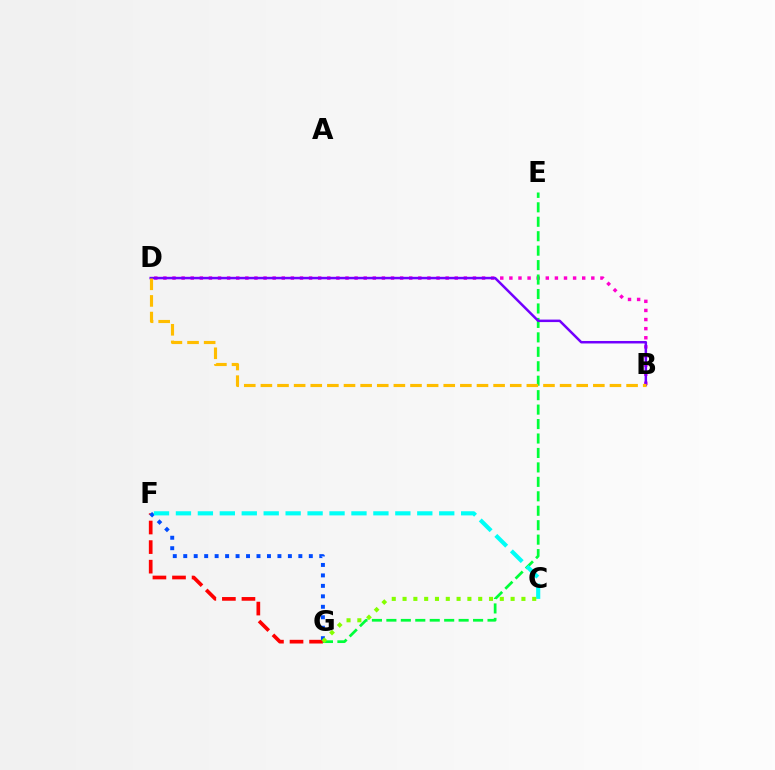{('B', 'D'): [{'color': '#ff00cf', 'line_style': 'dotted', 'thickness': 2.47}, {'color': '#7200ff', 'line_style': 'solid', 'thickness': 1.8}, {'color': '#ffbd00', 'line_style': 'dashed', 'thickness': 2.26}], ('F', 'G'): [{'color': '#ff0000', 'line_style': 'dashed', 'thickness': 2.66}, {'color': '#004bff', 'line_style': 'dotted', 'thickness': 2.84}], ('E', 'G'): [{'color': '#00ff39', 'line_style': 'dashed', 'thickness': 1.96}], ('C', 'F'): [{'color': '#00fff6', 'line_style': 'dashed', 'thickness': 2.98}], ('C', 'G'): [{'color': '#84ff00', 'line_style': 'dotted', 'thickness': 2.94}]}